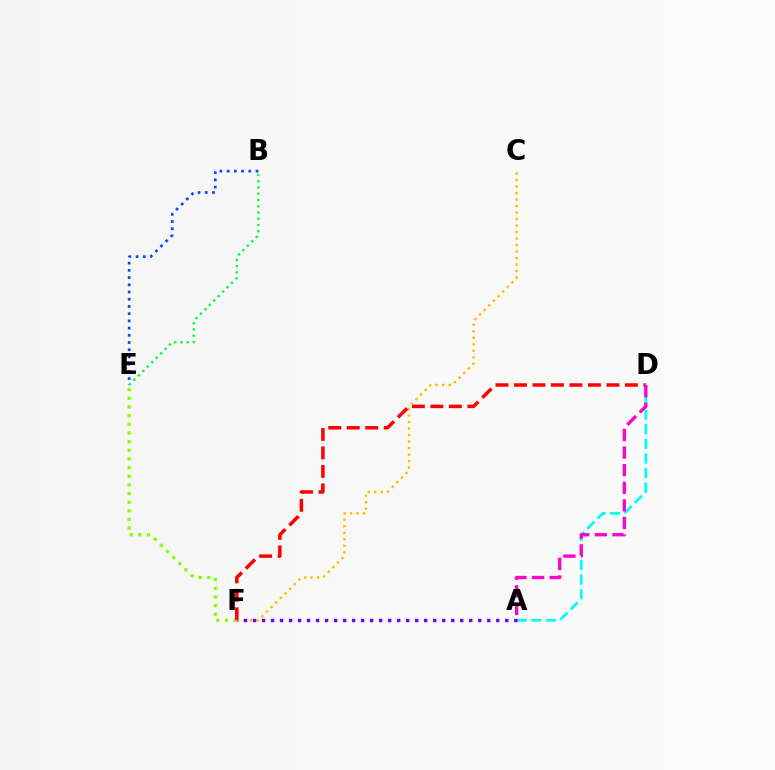{('B', 'E'): [{'color': '#004bff', 'line_style': 'dotted', 'thickness': 1.96}, {'color': '#00ff39', 'line_style': 'dotted', 'thickness': 1.7}], ('A', 'D'): [{'color': '#00fff6', 'line_style': 'dashed', 'thickness': 1.98}, {'color': '#ff00cf', 'line_style': 'dashed', 'thickness': 2.39}], ('E', 'F'): [{'color': '#84ff00', 'line_style': 'dotted', 'thickness': 2.35}], ('D', 'F'): [{'color': '#ff0000', 'line_style': 'dashed', 'thickness': 2.51}], ('C', 'F'): [{'color': '#ffbd00', 'line_style': 'dotted', 'thickness': 1.77}], ('A', 'F'): [{'color': '#7200ff', 'line_style': 'dotted', 'thickness': 2.45}]}